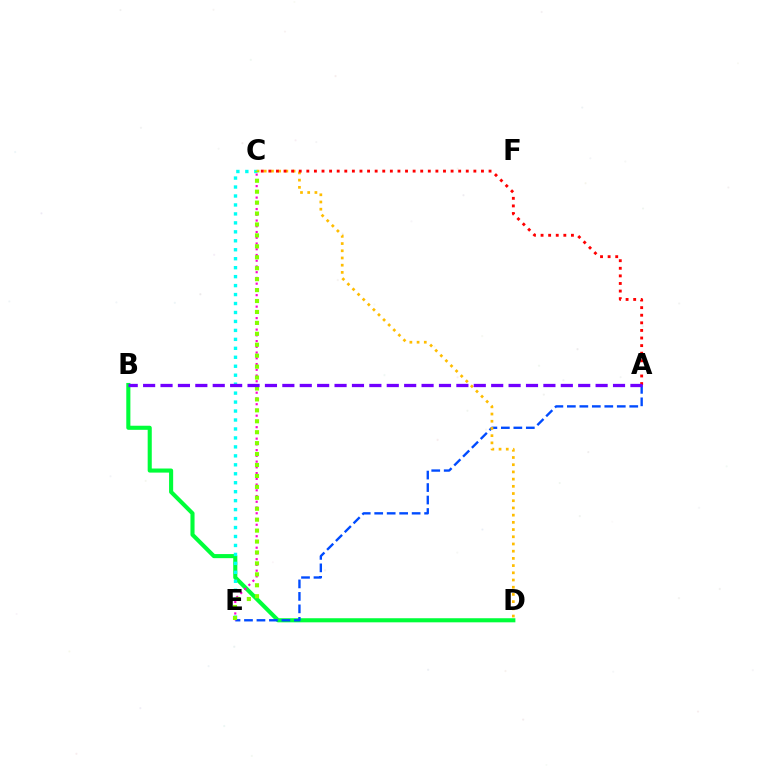{('B', 'D'): [{'color': '#00ff39', 'line_style': 'solid', 'thickness': 2.94}], ('C', 'E'): [{'color': '#00fff6', 'line_style': 'dotted', 'thickness': 2.43}, {'color': '#ff00cf', 'line_style': 'dotted', 'thickness': 1.56}, {'color': '#84ff00', 'line_style': 'dotted', 'thickness': 2.97}], ('A', 'E'): [{'color': '#004bff', 'line_style': 'dashed', 'thickness': 1.7}], ('C', 'D'): [{'color': '#ffbd00', 'line_style': 'dotted', 'thickness': 1.96}], ('A', 'C'): [{'color': '#ff0000', 'line_style': 'dotted', 'thickness': 2.06}], ('A', 'B'): [{'color': '#7200ff', 'line_style': 'dashed', 'thickness': 2.36}]}